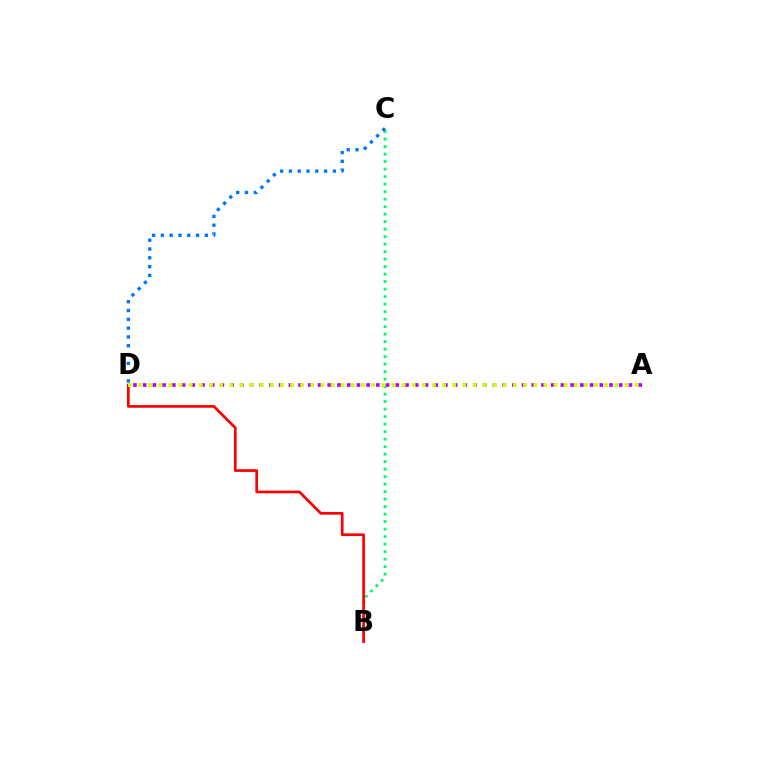{('B', 'C'): [{'color': '#00ff5c', 'line_style': 'dotted', 'thickness': 2.04}], ('B', 'D'): [{'color': '#ff0000', 'line_style': 'solid', 'thickness': 1.94}], ('C', 'D'): [{'color': '#0074ff', 'line_style': 'dotted', 'thickness': 2.39}], ('A', 'D'): [{'color': '#b900ff', 'line_style': 'dotted', 'thickness': 2.64}, {'color': '#d1ff00', 'line_style': 'dotted', 'thickness': 2.75}]}